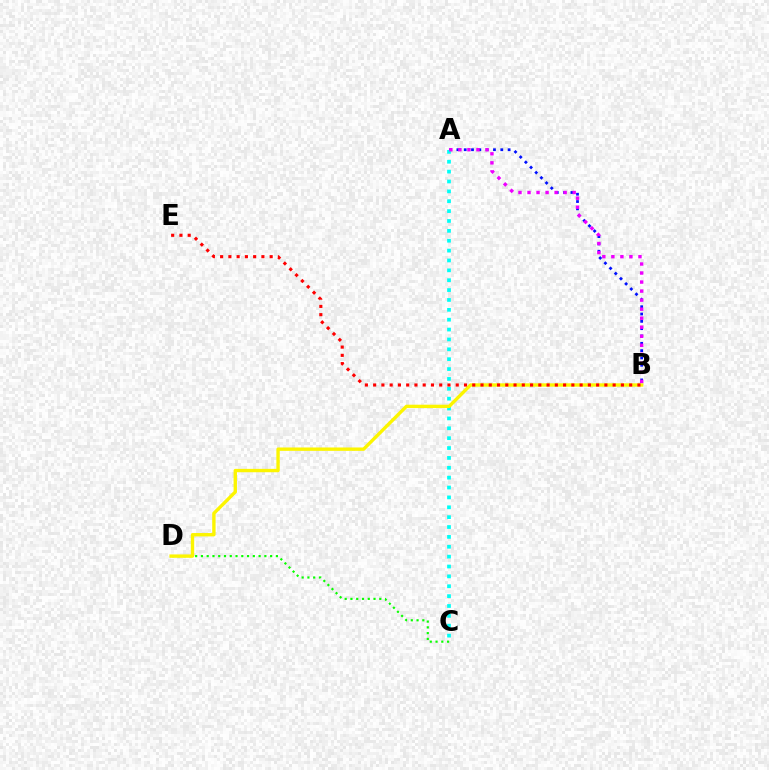{('A', 'B'): [{'color': '#0010ff', 'line_style': 'dotted', 'thickness': 1.99}, {'color': '#ee00ff', 'line_style': 'dotted', 'thickness': 2.45}], ('C', 'D'): [{'color': '#08ff00', 'line_style': 'dotted', 'thickness': 1.57}], ('A', 'C'): [{'color': '#00fff6', 'line_style': 'dotted', 'thickness': 2.68}], ('B', 'D'): [{'color': '#fcf500', 'line_style': 'solid', 'thickness': 2.43}], ('B', 'E'): [{'color': '#ff0000', 'line_style': 'dotted', 'thickness': 2.24}]}